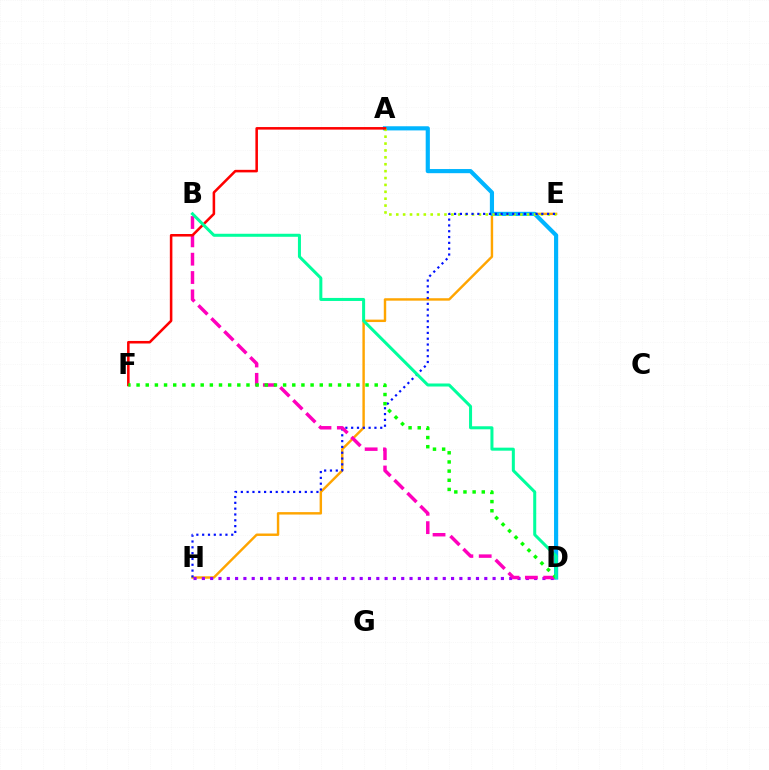{('E', 'H'): [{'color': '#ffa500', 'line_style': 'solid', 'thickness': 1.75}, {'color': '#0010ff', 'line_style': 'dotted', 'thickness': 1.58}], ('A', 'D'): [{'color': '#00b5ff', 'line_style': 'solid', 'thickness': 2.99}], ('A', 'E'): [{'color': '#b3ff00', 'line_style': 'dotted', 'thickness': 1.87}], ('D', 'H'): [{'color': '#9b00ff', 'line_style': 'dotted', 'thickness': 2.26}], ('B', 'D'): [{'color': '#ff00bd', 'line_style': 'dashed', 'thickness': 2.49}, {'color': '#00ff9d', 'line_style': 'solid', 'thickness': 2.18}], ('A', 'F'): [{'color': '#ff0000', 'line_style': 'solid', 'thickness': 1.84}], ('D', 'F'): [{'color': '#08ff00', 'line_style': 'dotted', 'thickness': 2.49}]}